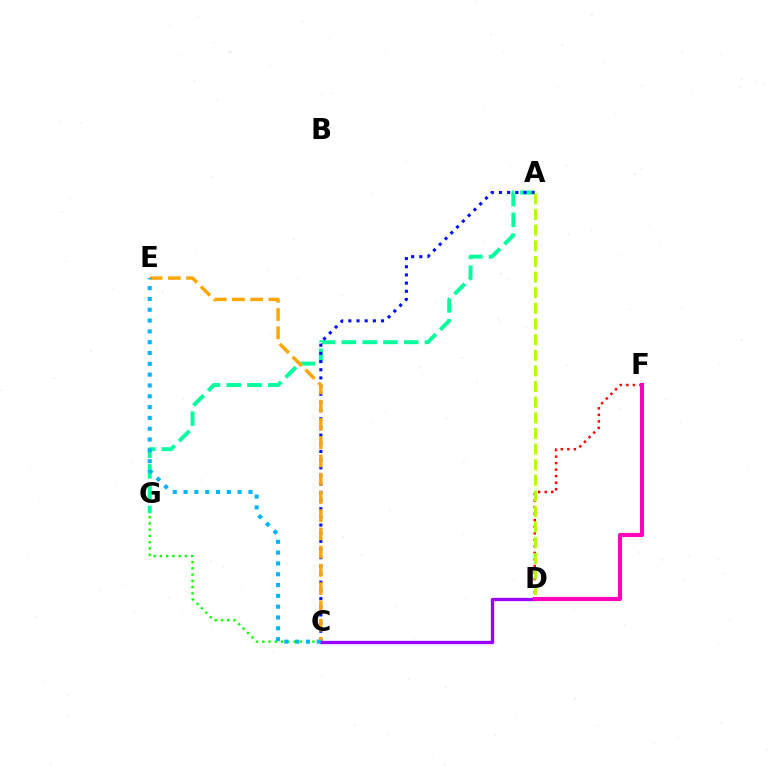{('D', 'F'): [{'color': '#ff0000', 'line_style': 'dotted', 'thickness': 1.78}, {'color': '#ff00bd', 'line_style': 'solid', 'thickness': 2.94}], ('A', 'G'): [{'color': '#00ff9d', 'line_style': 'dashed', 'thickness': 2.82}], ('A', 'C'): [{'color': '#0010ff', 'line_style': 'dotted', 'thickness': 2.22}], ('C', 'G'): [{'color': '#08ff00', 'line_style': 'dotted', 'thickness': 1.7}], ('C', 'E'): [{'color': '#ffa500', 'line_style': 'dashed', 'thickness': 2.48}, {'color': '#00b5ff', 'line_style': 'dotted', 'thickness': 2.94}], ('A', 'D'): [{'color': '#b3ff00', 'line_style': 'dashed', 'thickness': 2.12}], ('C', 'D'): [{'color': '#9b00ff', 'line_style': 'solid', 'thickness': 2.39}]}